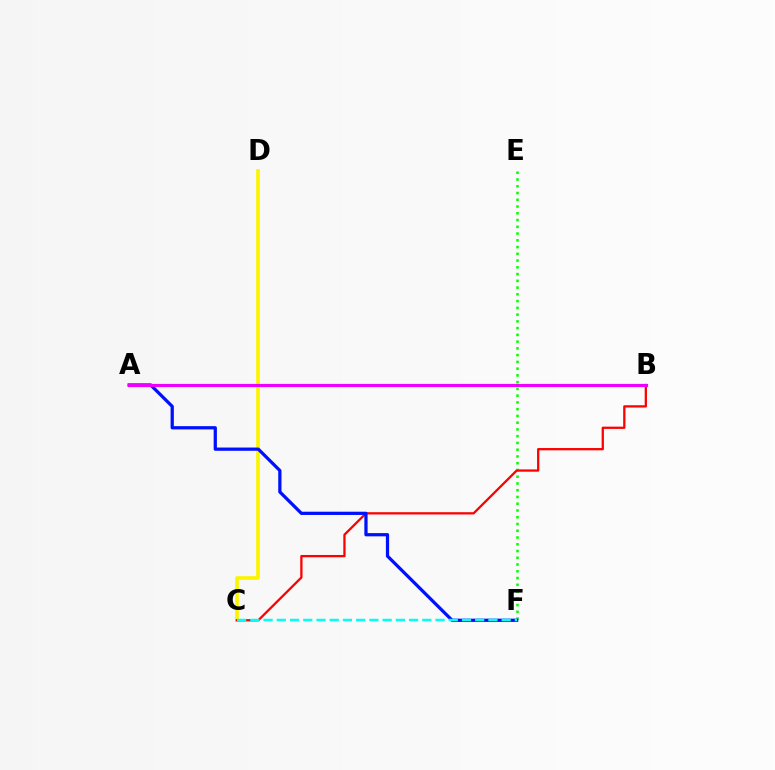{('E', 'F'): [{'color': '#08ff00', 'line_style': 'dotted', 'thickness': 1.84}], ('C', 'D'): [{'color': '#fcf500', 'line_style': 'solid', 'thickness': 2.65}], ('B', 'C'): [{'color': '#ff0000', 'line_style': 'solid', 'thickness': 1.64}], ('A', 'F'): [{'color': '#0010ff', 'line_style': 'solid', 'thickness': 2.34}], ('A', 'B'): [{'color': '#ee00ff', 'line_style': 'solid', 'thickness': 2.28}], ('C', 'F'): [{'color': '#00fff6', 'line_style': 'dashed', 'thickness': 1.8}]}